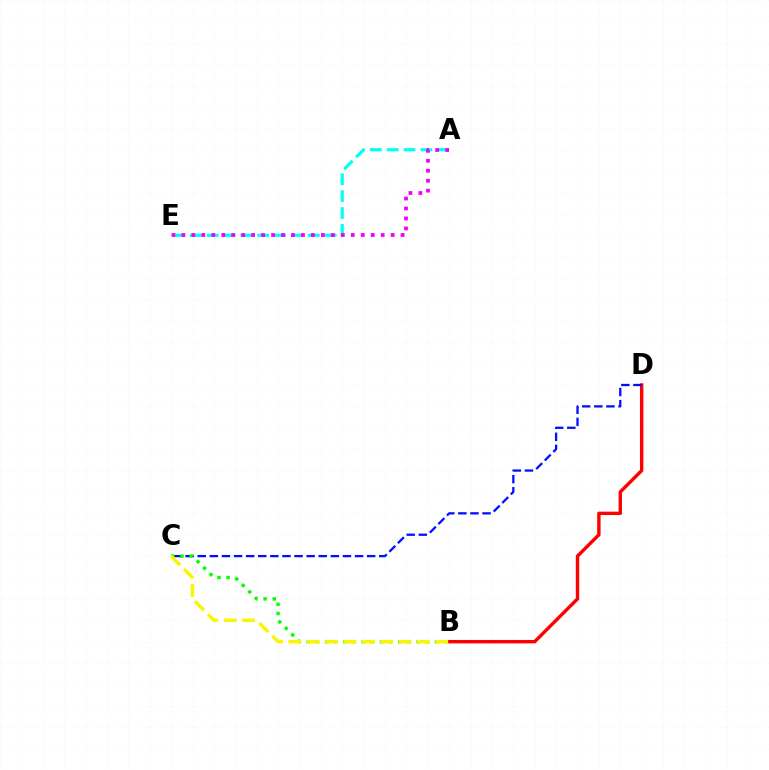{('B', 'D'): [{'color': '#ff0000', 'line_style': 'solid', 'thickness': 2.45}], ('C', 'D'): [{'color': '#0010ff', 'line_style': 'dashed', 'thickness': 1.64}], ('A', 'E'): [{'color': '#00fff6', 'line_style': 'dashed', 'thickness': 2.29}, {'color': '#ee00ff', 'line_style': 'dotted', 'thickness': 2.71}], ('B', 'C'): [{'color': '#08ff00', 'line_style': 'dotted', 'thickness': 2.49}, {'color': '#fcf500', 'line_style': 'dashed', 'thickness': 2.49}]}